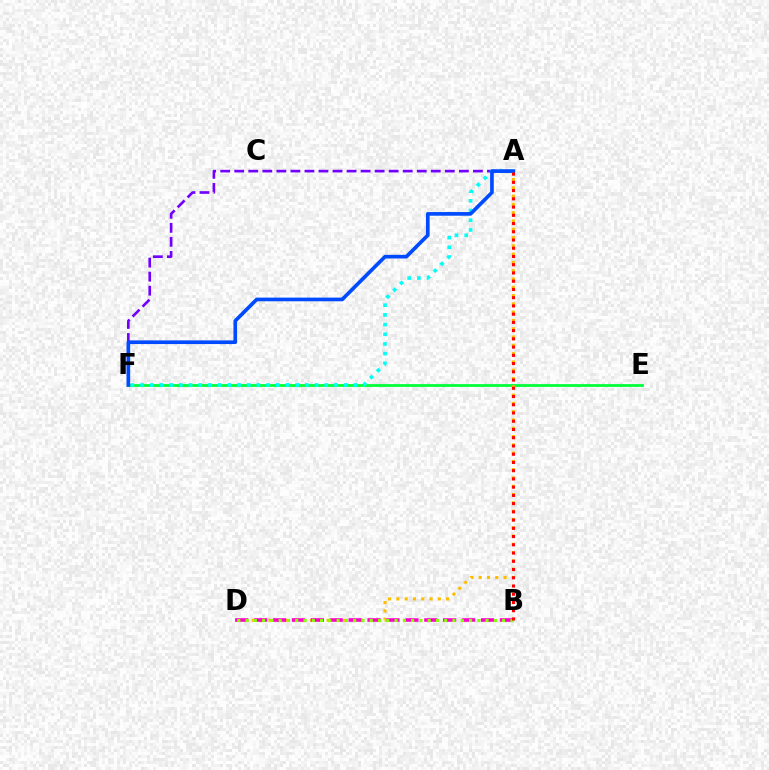{('A', 'F'): [{'color': '#7200ff', 'line_style': 'dashed', 'thickness': 1.91}, {'color': '#00fff6', 'line_style': 'dotted', 'thickness': 2.63}, {'color': '#004bff', 'line_style': 'solid', 'thickness': 2.64}], ('E', 'F'): [{'color': '#00ff39', 'line_style': 'solid', 'thickness': 1.99}], ('A', 'D'): [{'color': '#ffbd00', 'line_style': 'dotted', 'thickness': 2.25}], ('B', 'D'): [{'color': '#ff00cf', 'line_style': 'dashed', 'thickness': 2.57}, {'color': '#84ff00', 'line_style': 'dotted', 'thickness': 2.25}], ('A', 'B'): [{'color': '#ff0000', 'line_style': 'dotted', 'thickness': 2.24}]}